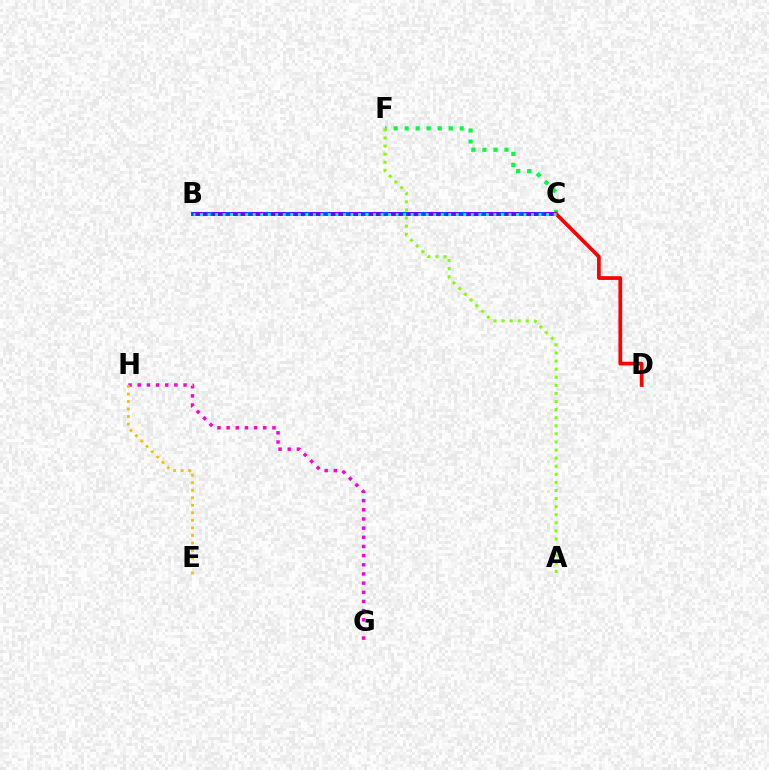{('B', 'C'): [{'color': '#004bff', 'line_style': 'solid', 'thickness': 2.83}, {'color': '#7200ff', 'line_style': 'dashed', 'thickness': 2.65}, {'color': '#00fff6', 'line_style': 'dotted', 'thickness': 2.04}], ('G', 'H'): [{'color': '#ff00cf', 'line_style': 'dotted', 'thickness': 2.49}], ('C', 'F'): [{'color': '#00ff39', 'line_style': 'dotted', 'thickness': 2.99}], ('A', 'F'): [{'color': '#84ff00', 'line_style': 'dotted', 'thickness': 2.2}], ('C', 'D'): [{'color': '#ff0000', 'line_style': 'solid', 'thickness': 2.69}], ('E', 'H'): [{'color': '#ffbd00', 'line_style': 'dotted', 'thickness': 2.04}]}